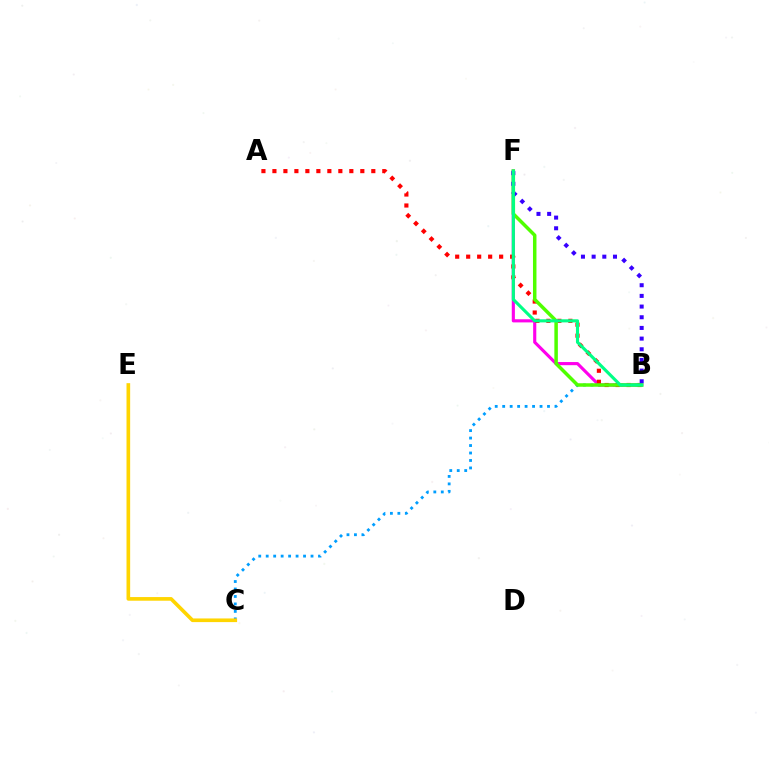{('B', 'C'): [{'color': '#009eff', 'line_style': 'dotted', 'thickness': 2.03}], ('B', 'F'): [{'color': '#ff00ed', 'line_style': 'solid', 'thickness': 2.25}, {'color': '#4fff00', 'line_style': 'solid', 'thickness': 2.52}, {'color': '#3700ff', 'line_style': 'dotted', 'thickness': 2.9}, {'color': '#00ff86', 'line_style': 'solid', 'thickness': 2.24}], ('A', 'B'): [{'color': '#ff0000', 'line_style': 'dotted', 'thickness': 2.99}], ('C', 'E'): [{'color': '#ffd500', 'line_style': 'solid', 'thickness': 2.63}]}